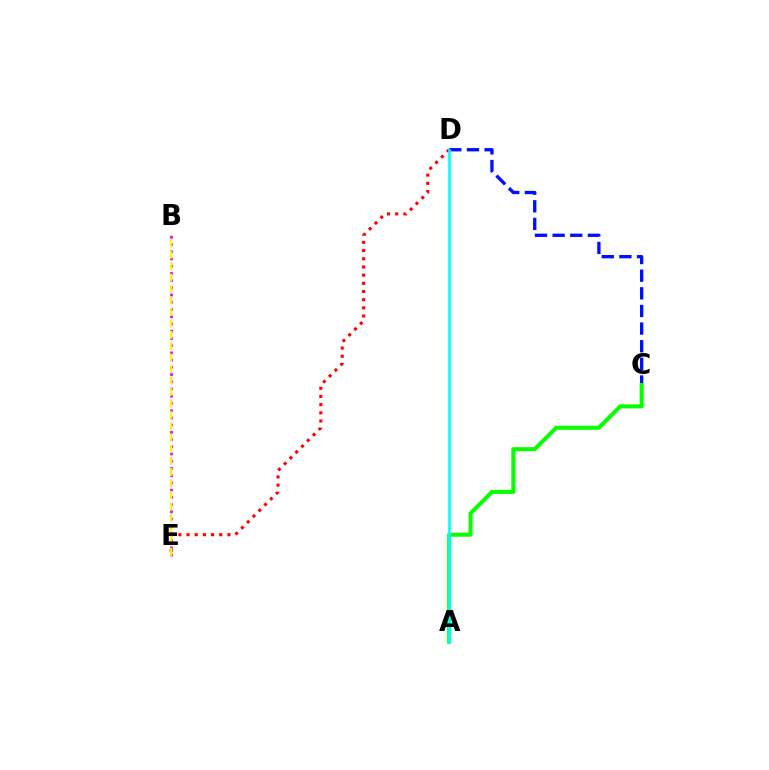{('D', 'E'): [{'color': '#ff0000', 'line_style': 'dotted', 'thickness': 2.22}], ('B', 'E'): [{'color': '#ee00ff', 'line_style': 'dotted', 'thickness': 1.96}, {'color': '#fcf500', 'line_style': 'dashed', 'thickness': 1.55}], ('C', 'D'): [{'color': '#0010ff', 'line_style': 'dashed', 'thickness': 2.4}], ('A', 'C'): [{'color': '#08ff00', 'line_style': 'solid', 'thickness': 2.91}], ('A', 'D'): [{'color': '#00fff6', 'line_style': 'solid', 'thickness': 1.9}]}